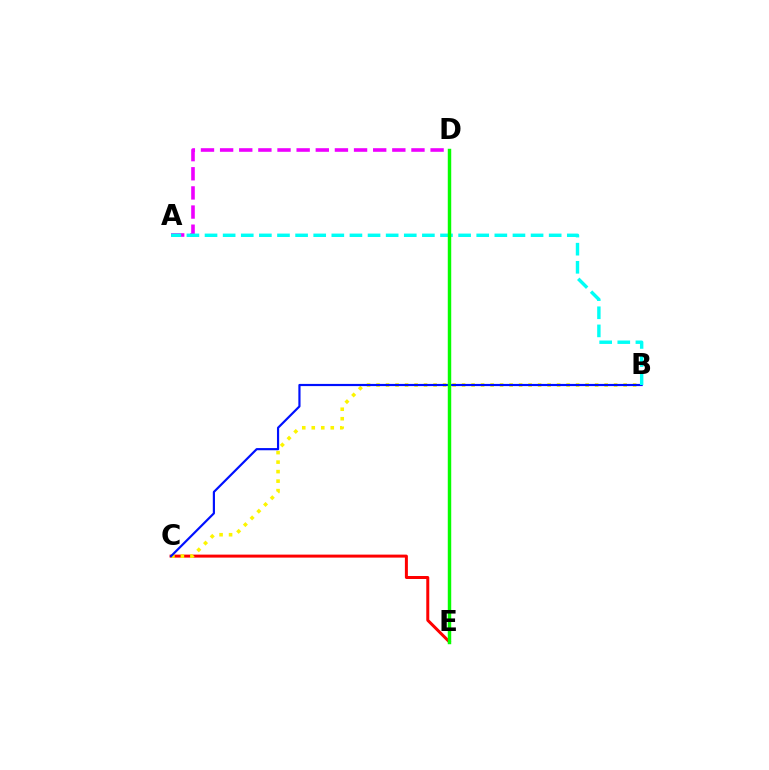{('A', 'D'): [{'color': '#ee00ff', 'line_style': 'dashed', 'thickness': 2.6}], ('C', 'E'): [{'color': '#ff0000', 'line_style': 'solid', 'thickness': 2.16}], ('B', 'C'): [{'color': '#fcf500', 'line_style': 'dotted', 'thickness': 2.58}, {'color': '#0010ff', 'line_style': 'solid', 'thickness': 1.57}], ('A', 'B'): [{'color': '#00fff6', 'line_style': 'dashed', 'thickness': 2.46}], ('D', 'E'): [{'color': '#08ff00', 'line_style': 'solid', 'thickness': 2.48}]}